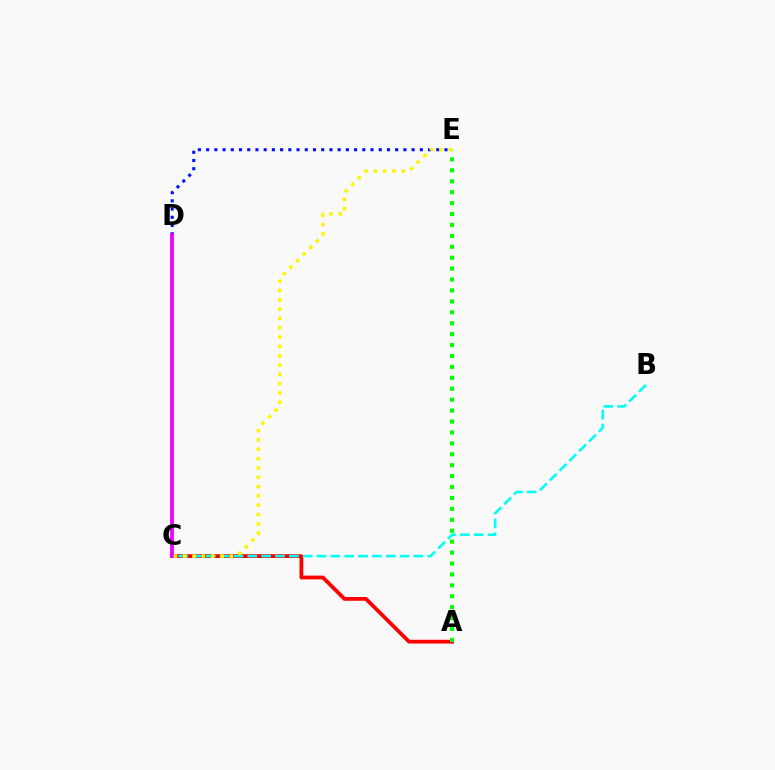{('D', 'E'): [{'color': '#0010ff', 'line_style': 'dotted', 'thickness': 2.23}], ('A', 'C'): [{'color': '#ff0000', 'line_style': 'solid', 'thickness': 2.72}], ('B', 'C'): [{'color': '#00fff6', 'line_style': 'dashed', 'thickness': 1.88}], ('C', 'D'): [{'color': '#ee00ff', 'line_style': 'solid', 'thickness': 2.71}], ('A', 'E'): [{'color': '#08ff00', 'line_style': 'dotted', 'thickness': 2.97}], ('C', 'E'): [{'color': '#fcf500', 'line_style': 'dotted', 'thickness': 2.53}]}